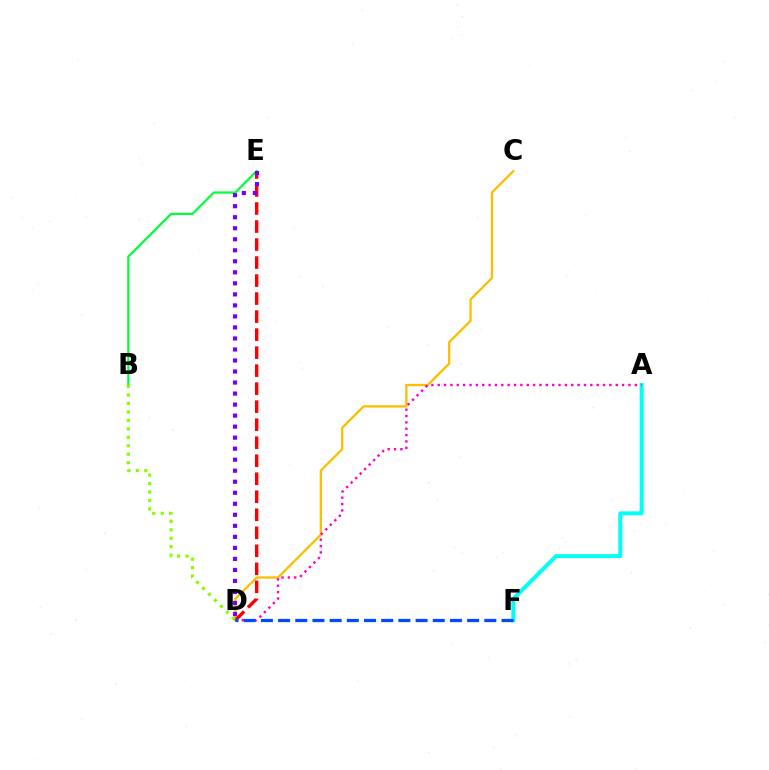{('C', 'D'): [{'color': '#ffbd00', 'line_style': 'solid', 'thickness': 1.65}], ('A', 'F'): [{'color': '#00fff6', 'line_style': 'solid', 'thickness': 2.85}], ('B', 'E'): [{'color': '#00ff39', 'line_style': 'solid', 'thickness': 1.6}], ('D', 'E'): [{'color': '#ff0000', 'line_style': 'dashed', 'thickness': 2.45}, {'color': '#7200ff', 'line_style': 'dotted', 'thickness': 2.99}], ('A', 'D'): [{'color': '#ff00cf', 'line_style': 'dotted', 'thickness': 1.73}], ('D', 'F'): [{'color': '#004bff', 'line_style': 'dashed', 'thickness': 2.33}], ('B', 'D'): [{'color': '#84ff00', 'line_style': 'dotted', 'thickness': 2.3}]}